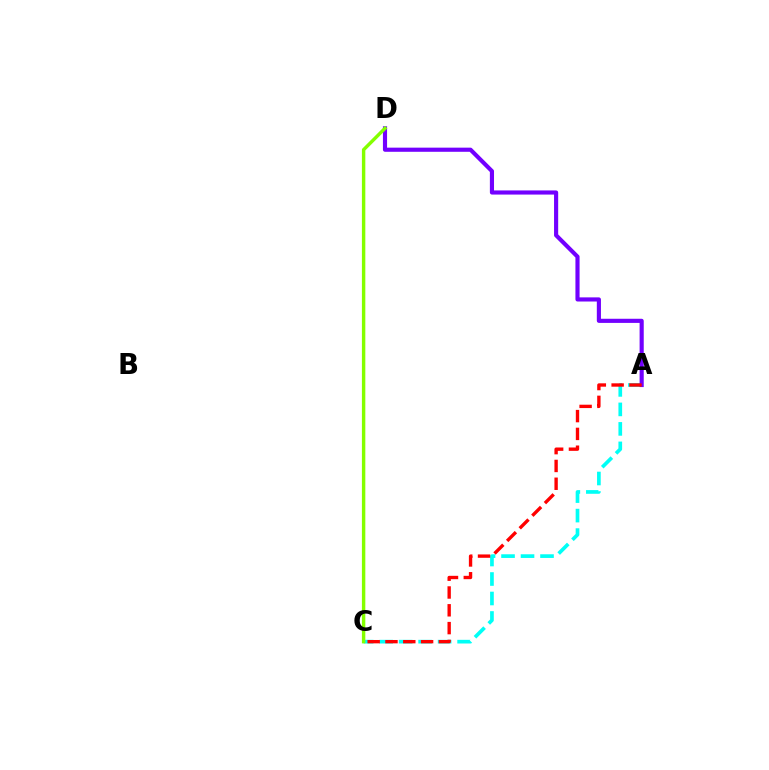{('A', 'C'): [{'color': '#00fff6', 'line_style': 'dashed', 'thickness': 2.65}, {'color': '#ff0000', 'line_style': 'dashed', 'thickness': 2.42}], ('A', 'D'): [{'color': '#7200ff', 'line_style': 'solid', 'thickness': 2.98}], ('C', 'D'): [{'color': '#84ff00', 'line_style': 'solid', 'thickness': 2.46}]}